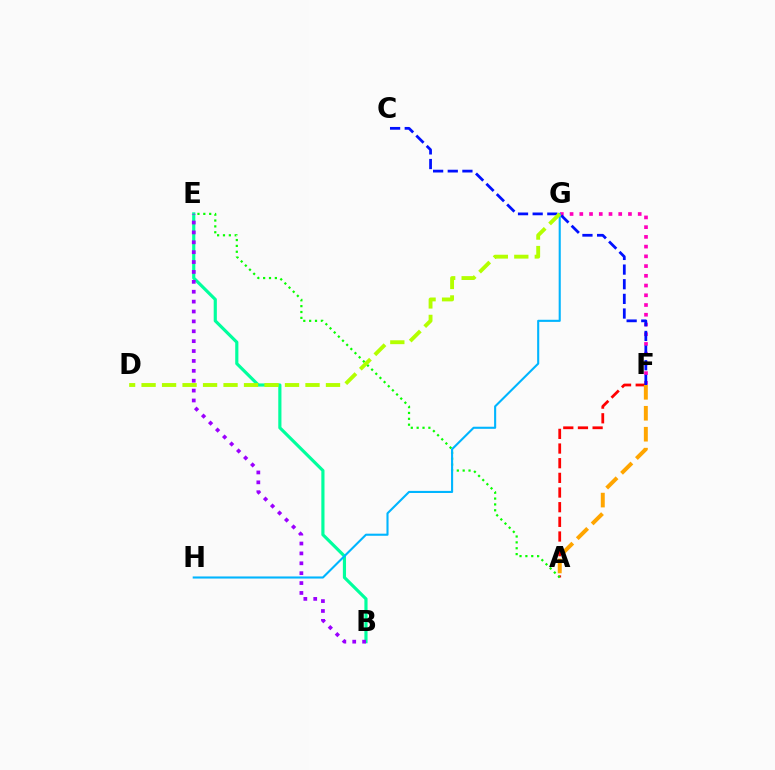{('F', 'G'): [{'color': '#ff00bd', 'line_style': 'dotted', 'thickness': 2.64}], ('A', 'F'): [{'color': '#ff0000', 'line_style': 'dashed', 'thickness': 1.99}, {'color': '#ffa500', 'line_style': 'dashed', 'thickness': 2.85}], ('A', 'E'): [{'color': '#08ff00', 'line_style': 'dotted', 'thickness': 1.59}], ('B', 'E'): [{'color': '#00ff9d', 'line_style': 'solid', 'thickness': 2.28}, {'color': '#9b00ff', 'line_style': 'dotted', 'thickness': 2.69}], ('C', 'F'): [{'color': '#0010ff', 'line_style': 'dashed', 'thickness': 1.99}], ('G', 'H'): [{'color': '#00b5ff', 'line_style': 'solid', 'thickness': 1.51}], ('D', 'G'): [{'color': '#b3ff00', 'line_style': 'dashed', 'thickness': 2.78}]}